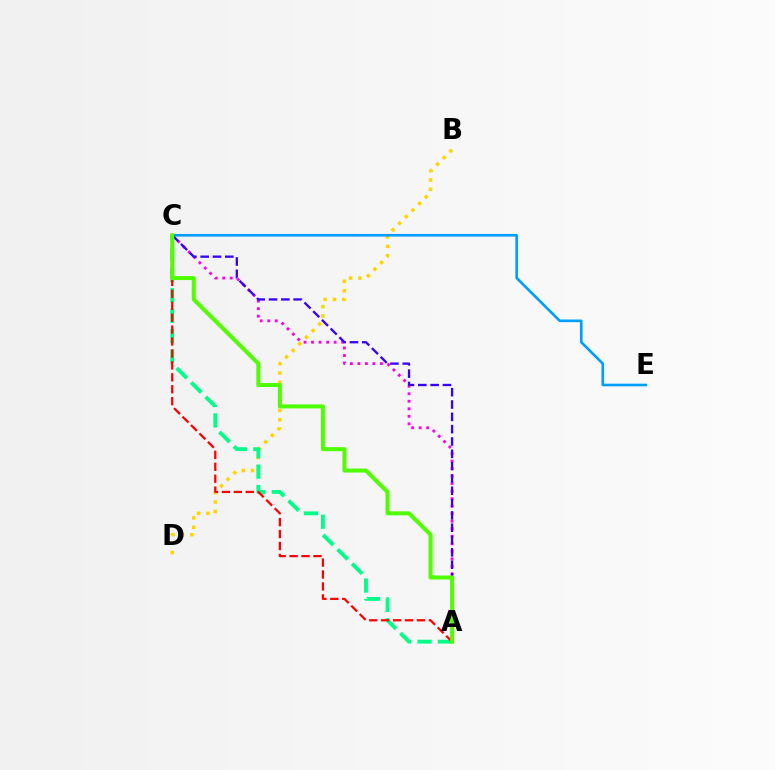{('B', 'D'): [{'color': '#ffd500', 'line_style': 'dotted', 'thickness': 2.54}], ('A', 'C'): [{'color': '#00ff86', 'line_style': 'dashed', 'thickness': 2.77}, {'color': '#ff00ed', 'line_style': 'dotted', 'thickness': 2.04}, {'color': '#ff0000', 'line_style': 'dashed', 'thickness': 1.62}, {'color': '#3700ff', 'line_style': 'dashed', 'thickness': 1.67}, {'color': '#4fff00', 'line_style': 'solid', 'thickness': 2.88}], ('C', 'E'): [{'color': '#009eff', 'line_style': 'solid', 'thickness': 1.91}]}